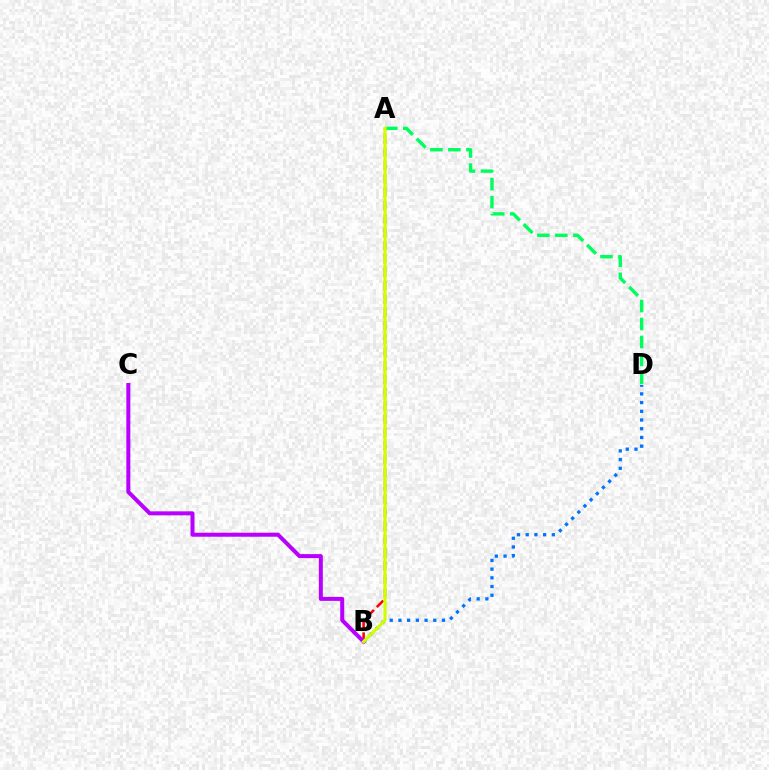{('A', 'B'): [{'color': '#ff0000', 'line_style': 'dashed', 'thickness': 1.81}, {'color': '#d1ff00', 'line_style': 'solid', 'thickness': 2.27}], ('B', 'C'): [{'color': '#b900ff', 'line_style': 'solid', 'thickness': 2.88}], ('B', 'D'): [{'color': '#0074ff', 'line_style': 'dotted', 'thickness': 2.37}], ('A', 'D'): [{'color': '#00ff5c', 'line_style': 'dashed', 'thickness': 2.44}]}